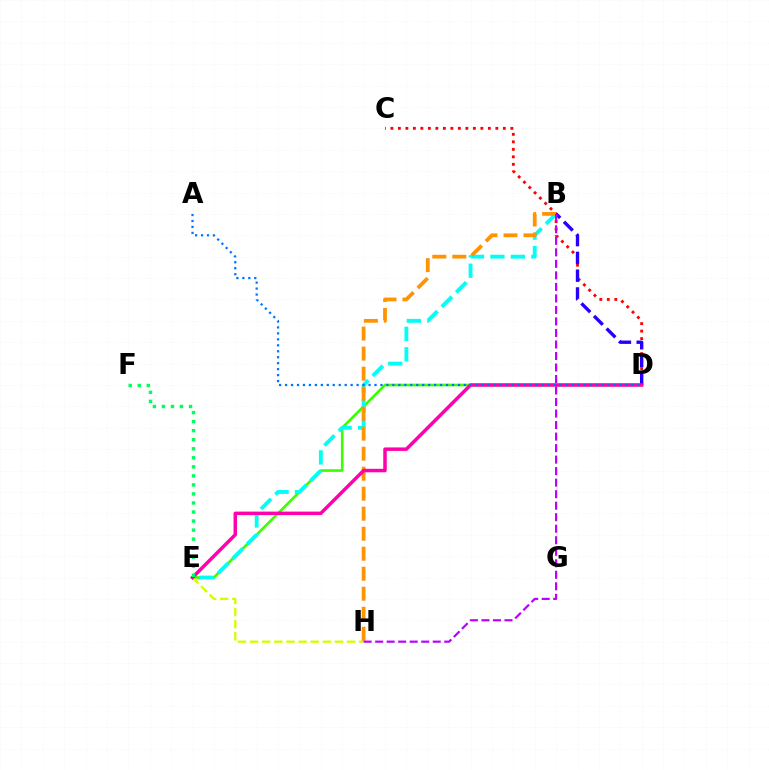{('C', 'D'): [{'color': '#ff0000', 'line_style': 'dotted', 'thickness': 2.04}], ('D', 'E'): [{'color': '#3dff00', 'line_style': 'solid', 'thickness': 1.9}, {'color': '#ff00ac', 'line_style': 'solid', 'thickness': 2.51}], ('B', 'E'): [{'color': '#00fff6', 'line_style': 'dashed', 'thickness': 2.78}], ('E', 'H'): [{'color': '#d1ff00', 'line_style': 'dashed', 'thickness': 1.65}], ('B', 'H'): [{'color': '#ff9400', 'line_style': 'dashed', 'thickness': 2.72}, {'color': '#b900ff', 'line_style': 'dashed', 'thickness': 1.56}], ('B', 'D'): [{'color': '#2500ff', 'line_style': 'dashed', 'thickness': 2.42}], ('A', 'D'): [{'color': '#0074ff', 'line_style': 'dotted', 'thickness': 1.62}], ('E', 'F'): [{'color': '#00ff5c', 'line_style': 'dotted', 'thickness': 2.46}]}